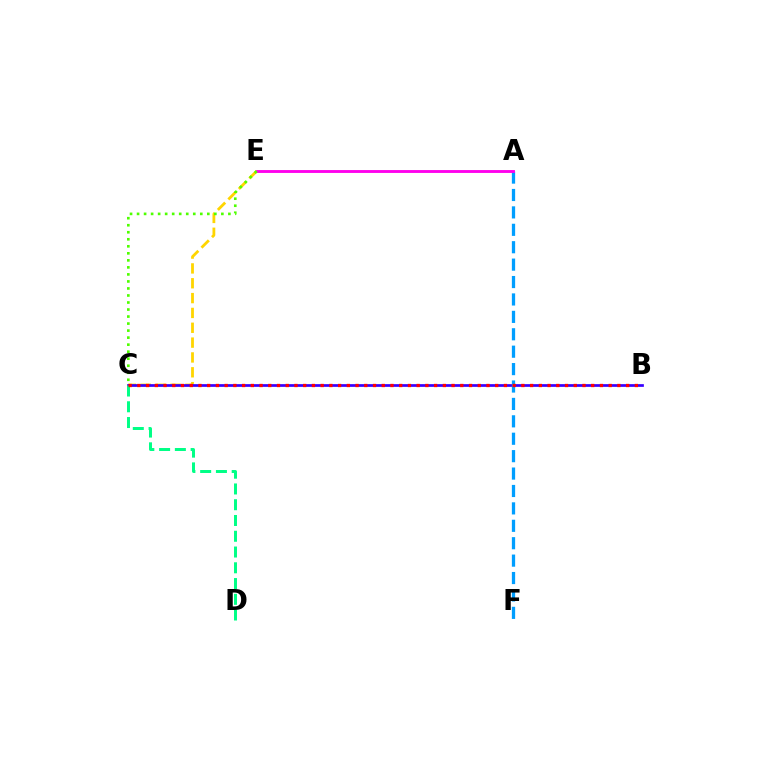{('C', 'E'): [{'color': '#ffd500', 'line_style': 'dashed', 'thickness': 2.02}, {'color': '#4fff00', 'line_style': 'dotted', 'thickness': 1.91}], ('B', 'C'): [{'color': '#3700ff', 'line_style': 'solid', 'thickness': 1.95}, {'color': '#ff0000', 'line_style': 'dotted', 'thickness': 2.37}], ('A', 'F'): [{'color': '#009eff', 'line_style': 'dashed', 'thickness': 2.37}], ('C', 'D'): [{'color': '#00ff86', 'line_style': 'dashed', 'thickness': 2.14}], ('A', 'E'): [{'color': '#ff00ed', 'line_style': 'solid', 'thickness': 2.07}]}